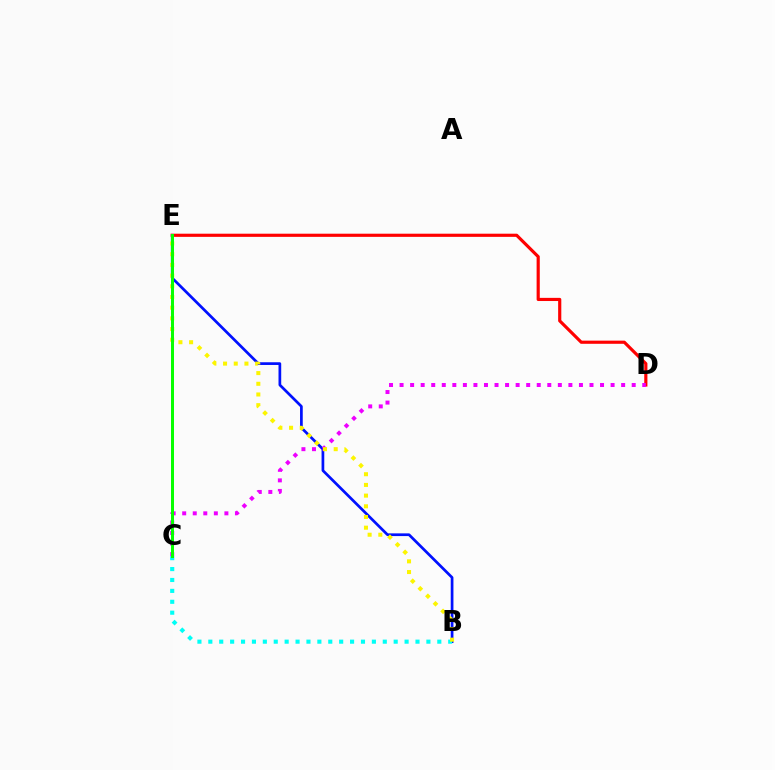{('B', 'E'): [{'color': '#0010ff', 'line_style': 'solid', 'thickness': 1.95}, {'color': '#fcf500', 'line_style': 'dotted', 'thickness': 2.9}], ('B', 'C'): [{'color': '#00fff6', 'line_style': 'dotted', 'thickness': 2.96}], ('D', 'E'): [{'color': '#ff0000', 'line_style': 'solid', 'thickness': 2.28}], ('C', 'D'): [{'color': '#ee00ff', 'line_style': 'dotted', 'thickness': 2.87}], ('C', 'E'): [{'color': '#08ff00', 'line_style': 'solid', 'thickness': 2.16}]}